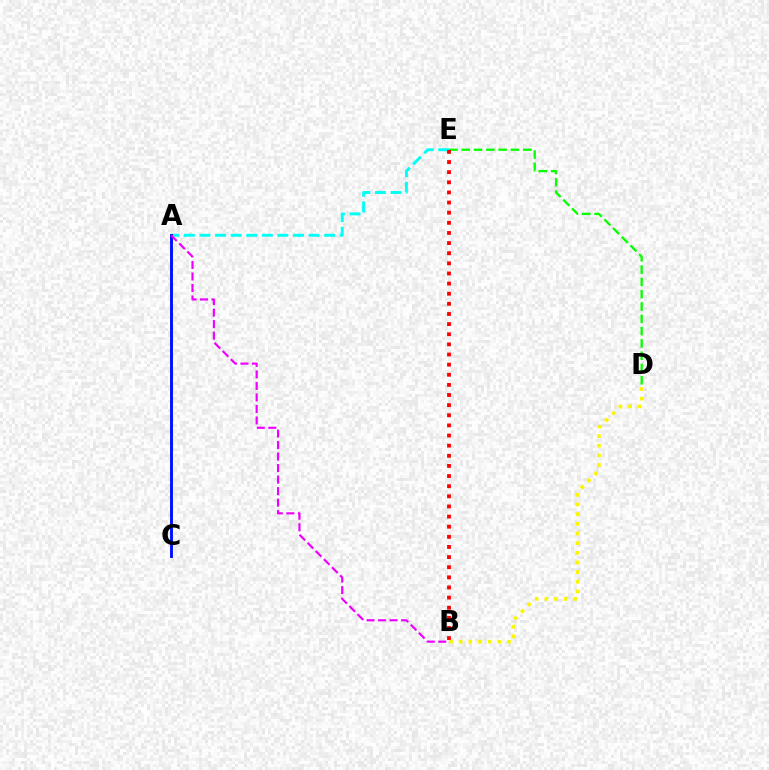{('A', 'E'): [{'color': '#00fff6', 'line_style': 'dashed', 'thickness': 2.12}], ('A', 'C'): [{'color': '#0010ff', 'line_style': 'solid', 'thickness': 2.09}], ('D', 'E'): [{'color': '#08ff00', 'line_style': 'dashed', 'thickness': 1.67}], ('A', 'B'): [{'color': '#ee00ff', 'line_style': 'dashed', 'thickness': 1.56}], ('B', 'E'): [{'color': '#ff0000', 'line_style': 'dotted', 'thickness': 2.75}], ('B', 'D'): [{'color': '#fcf500', 'line_style': 'dotted', 'thickness': 2.62}]}